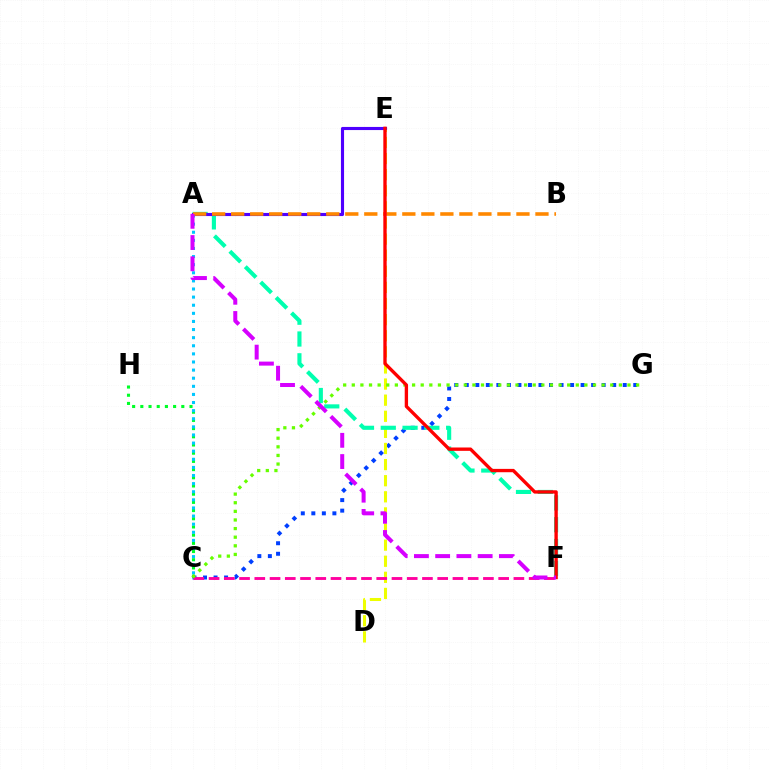{('C', 'H'): [{'color': '#00ff27', 'line_style': 'dotted', 'thickness': 2.23}], ('C', 'G'): [{'color': '#003fff', 'line_style': 'dotted', 'thickness': 2.86}, {'color': '#66ff00', 'line_style': 'dotted', 'thickness': 2.34}], ('A', 'C'): [{'color': '#00c7ff', 'line_style': 'dotted', 'thickness': 2.2}], ('D', 'E'): [{'color': '#eeff00', 'line_style': 'dashed', 'thickness': 2.19}], ('A', 'F'): [{'color': '#00ffaf', 'line_style': 'dashed', 'thickness': 2.96}, {'color': '#d600ff', 'line_style': 'dashed', 'thickness': 2.89}], ('A', 'E'): [{'color': '#4f00ff', 'line_style': 'solid', 'thickness': 2.24}], ('C', 'F'): [{'color': '#ff00a0', 'line_style': 'dashed', 'thickness': 2.07}], ('A', 'B'): [{'color': '#ff8800', 'line_style': 'dashed', 'thickness': 2.58}], ('E', 'F'): [{'color': '#ff0000', 'line_style': 'solid', 'thickness': 2.41}]}